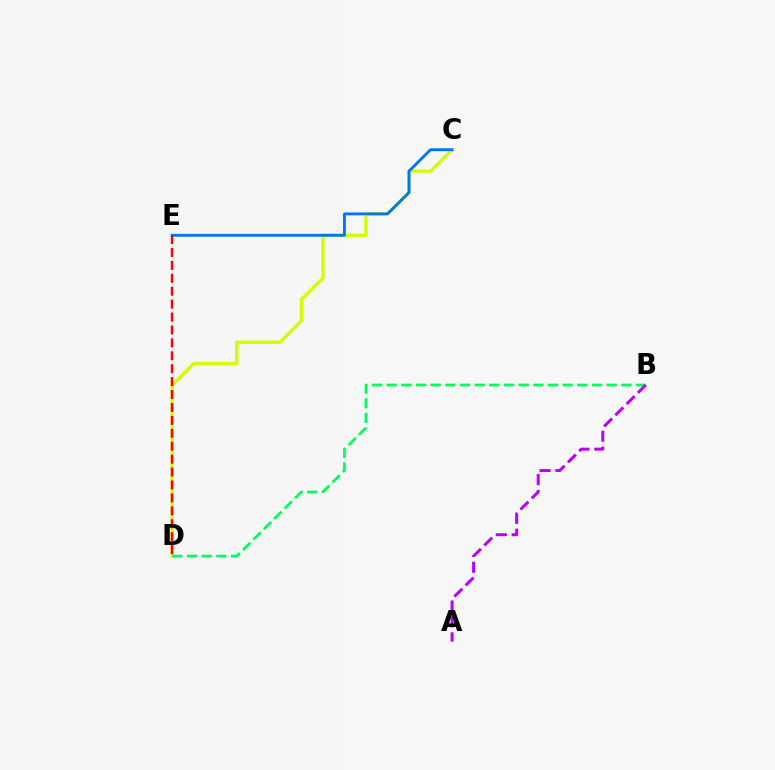{('C', 'D'): [{'color': '#d1ff00', 'line_style': 'solid', 'thickness': 2.43}], ('B', 'D'): [{'color': '#00ff5c', 'line_style': 'dashed', 'thickness': 1.99}], ('C', 'E'): [{'color': '#0074ff', 'line_style': 'solid', 'thickness': 2.05}], ('D', 'E'): [{'color': '#ff0000', 'line_style': 'dashed', 'thickness': 1.76}], ('A', 'B'): [{'color': '#b900ff', 'line_style': 'dashed', 'thickness': 2.16}]}